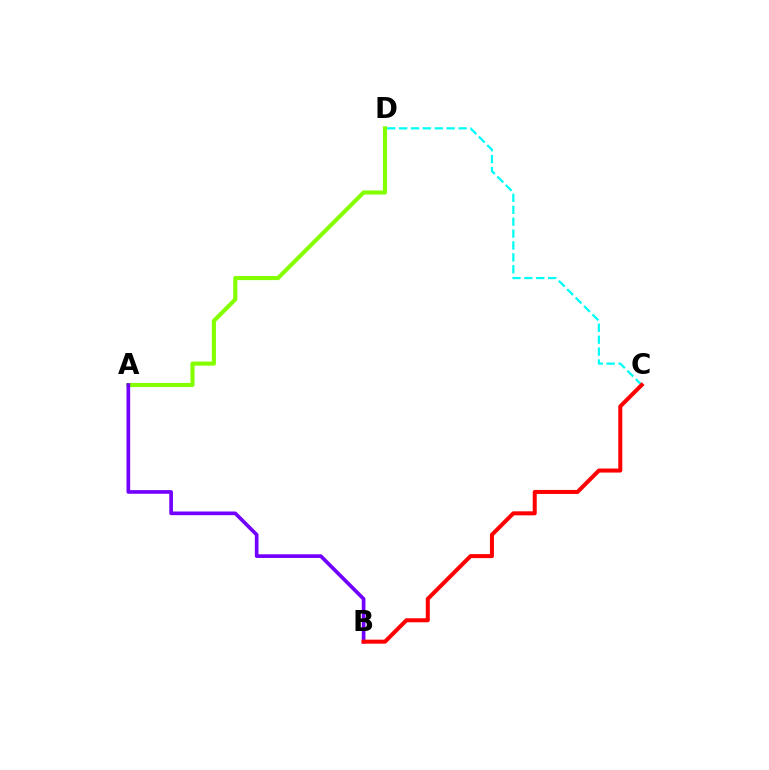{('A', 'D'): [{'color': '#84ff00', 'line_style': 'solid', 'thickness': 2.96}], ('A', 'B'): [{'color': '#7200ff', 'line_style': 'solid', 'thickness': 2.64}], ('C', 'D'): [{'color': '#00fff6', 'line_style': 'dashed', 'thickness': 1.62}], ('B', 'C'): [{'color': '#ff0000', 'line_style': 'solid', 'thickness': 2.89}]}